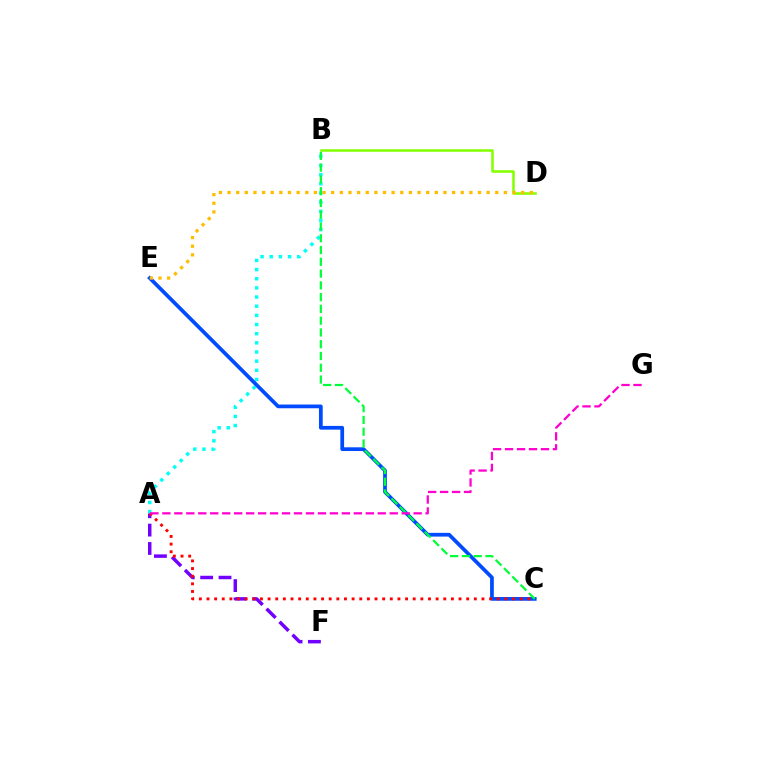{('B', 'D'): [{'color': '#84ff00', 'line_style': 'solid', 'thickness': 1.84}], ('A', 'F'): [{'color': '#7200ff', 'line_style': 'dashed', 'thickness': 2.49}], ('A', 'B'): [{'color': '#00fff6', 'line_style': 'dotted', 'thickness': 2.49}], ('C', 'E'): [{'color': '#004bff', 'line_style': 'solid', 'thickness': 2.69}], ('D', 'E'): [{'color': '#ffbd00', 'line_style': 'dotted', 'thickness': 2.35}], ('A', 'C'): [{'color': '#ff0000', 'line_style': 'dotted', 'thickness': 2.08}], ('B', 'C'): [{'color': '#00ff39', 'line_style': 'dashed', 'thickness': 1.6}], ('A', 'G'): [{'color': '#ff00cf', 'line_style': 'dashed', 'thickness': 1.63}]}